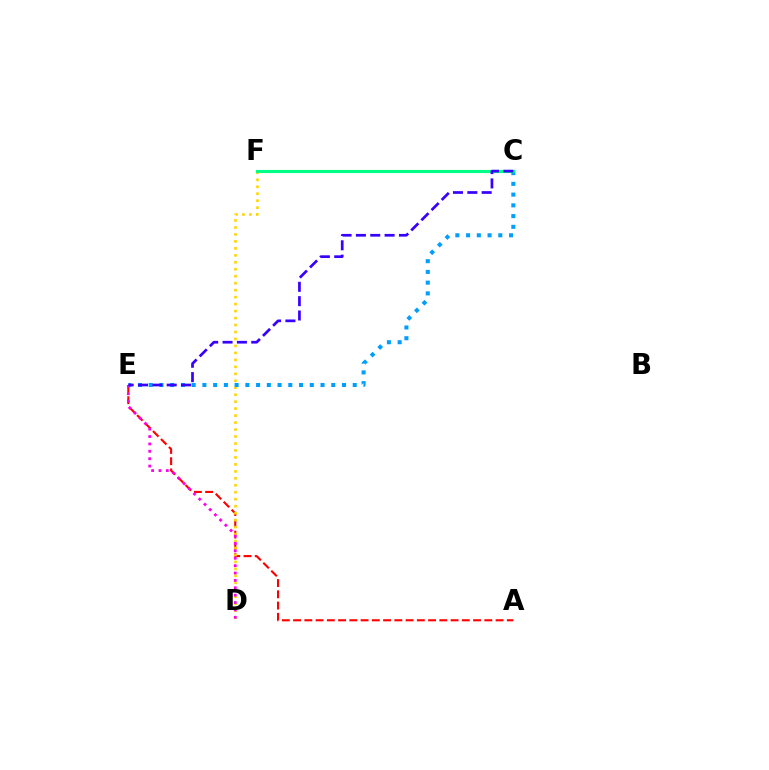{('A', 'E'): [{'color': '#ff0000', 'line_style': 'dashed', 'thickness': 1.53}], ('D', 'F'): [{'color': '#ffd500', 'line_style': 'dotted', 'thickness': 1.89}], ('C', 'F'): [{'color': '#4fff00', 'line_style': 'dotted', 'thickness': 1.99}, {'color': '#00ff86', 'line_style': 'solid', 'thickness': 2.26}], ('C', 'E'): [{'color': '#009eff', 'line_style': 'dotted', 'thickness': 2.92}, {'color': '#3700ff', 'line_style': 'dashed', 'thickness': 1.95}], ('D', 'E'): [{'color': '#ff00ed', 'line_style': 'dotted', 'thickness': 2.0}]}